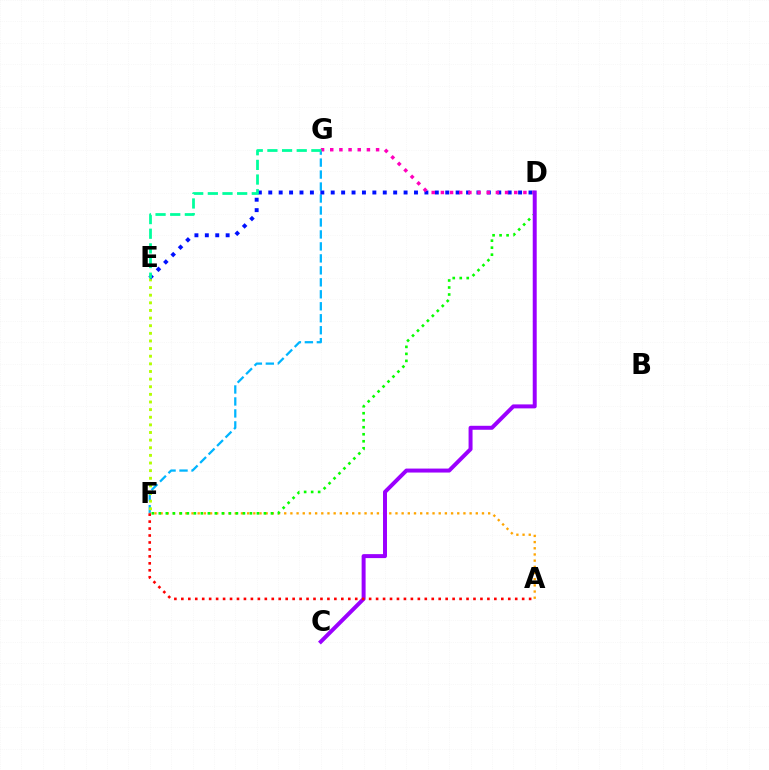{('F', 'G'): [{'color': '#00b5ff', 'line_style': 'dashed', 'thickness': 1.63}], ('E', 'F'): [{'color': '#b3ff00', 'line_style': 'dotted', 'thickness': 2.07}], ('A', 'F'): [{'color': '#ffa500', 'line_style': 'dotted', 'thickness': 1.68}, {'color': '#ff0000', 'line_style': 'dotted', 'thickness': 1.89}], ('D', 'F'): [{'color': '#08ff00', 'line_style': 'dotted', 'thickness': 1.9}], ('D', 'E'): [{'color': '#0010ff', 'line_style': 'dotted', 'thickness': 2.83}], ('D', 'G'): [{'color': '#ff00bd', 'line_style': 'dotted', 'thickness': 2.49}], ('E', 'G'): [{'color': '#00ff9d', 'line_style': 'dashed', 'thickness': 1.99}], ('C', 'D'): [{'color': '#9b00ff', 'line_style': 'solid', 'thickness': 2.86}]}